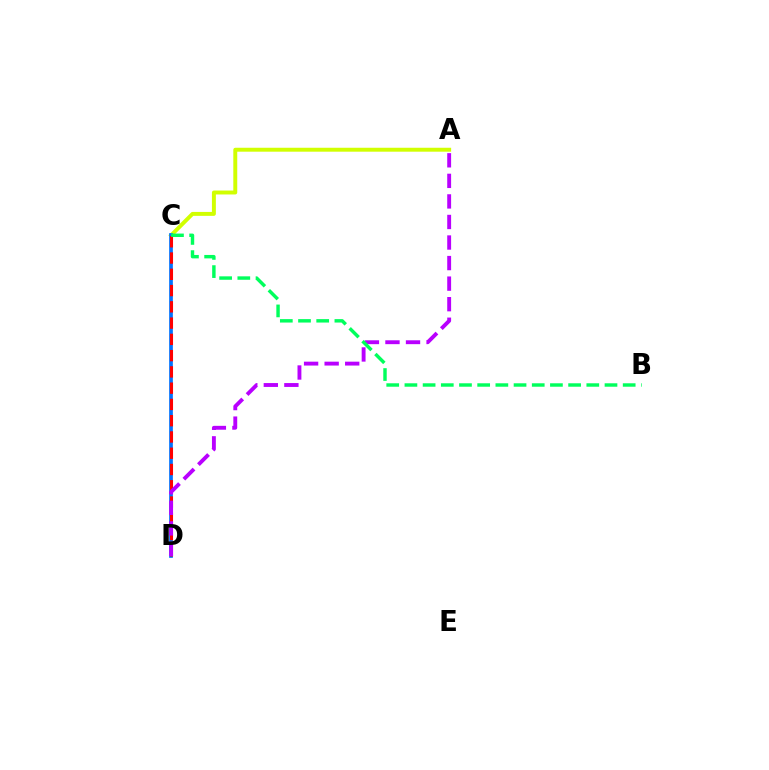{('A', 'C'): [{'color': '#d1ff00', 'line_style': 'solid', 'thickness': 2.83}], ('C', 'D'): [{'color': '#0074ff', 'line_style': 'solid', 'thickness': 2.67}, {'color': '#ff0000', 'line_style': 'dashed', 'thickness': 2.21}], ('A', 'D'): [{'color': '#b900ff', 'line_style': 'dashed', 'thickness': 2.79}], ('B', 'C'): [{'color': '#00ff5c', 'line_style': 'dashed', 'thickness': 2.47}]}